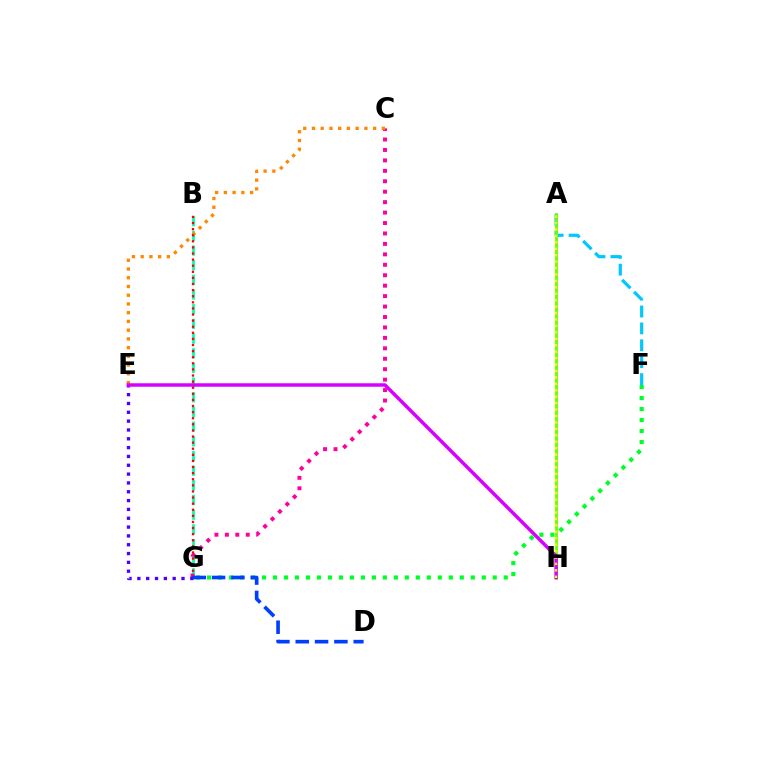{('F', 'G'): [{'color': '#00ff27', 'line_style': 'dotted', 'thickness': 2.99}], ('B', 'G'): [{'color': '#00ffaf', 'line_style': 'dashed', 'thickness': 1.99}, {'color': '#ff0000', 'line_style': 'dotted', 'thickness': 1.66}], ('C', 'G'): [{'color': '#ff00a0', 'line_style': 'dotted', 'thickness': 2.84}], ('C', 'E'): [{'color': '#ff8800', 'line_style': 'dotted', 'thickness': 2.37}], ('A', 'F'): [{'color': '#00c7ff', 'line_style': 'dashed', 'thickness': 2.3}], ('A', 'H'): [{'color': '#66ff00', 'line_style': 'solid', 'thickness': 2.02}, {'color': '#eeff00', 'line_style': 'dotted', 'thickness': 1.75}], ('E', 'G'): [{'color': '#4f00ff', 'line_style': 'dotted', 'thickness': 2.4}], ('D', 'G'): [{'color': '#003fff', 'line_style': 'dashed', 'thickness': 2.63}], ('E', 'H'): [{'color': '#d600ff', 'line_style': 'solid', 'thickness': 2.5}]}